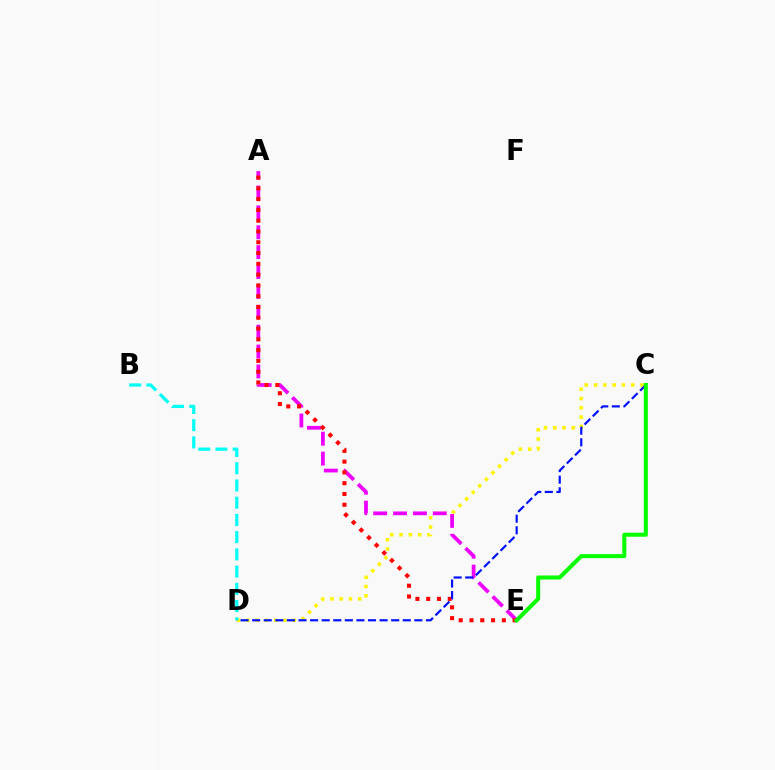{('C', 'D'): [{'color': '#fcf500', 'line_style': 'dotted', 'thickness': 2.52}, {'color': '#0010ff', 'line_style': 'dashed', 'thickness': 1.57}], ('B', 'D'): [{'color': '#00fff6', 'line_style': 'dashed', 'thickness': 2.34}], ('A', 'E'): [{'color': '#ee00ff', 'line_style': 'dashed', 'thickness': 2.7}, {'color': '#ff0000', 'line_style': 'dotted', 'thickness': 2.93}], ('C', 'E'): [{'color': '#08ff00', 'line_style': 'solid', 'thickness': 2.91}]}